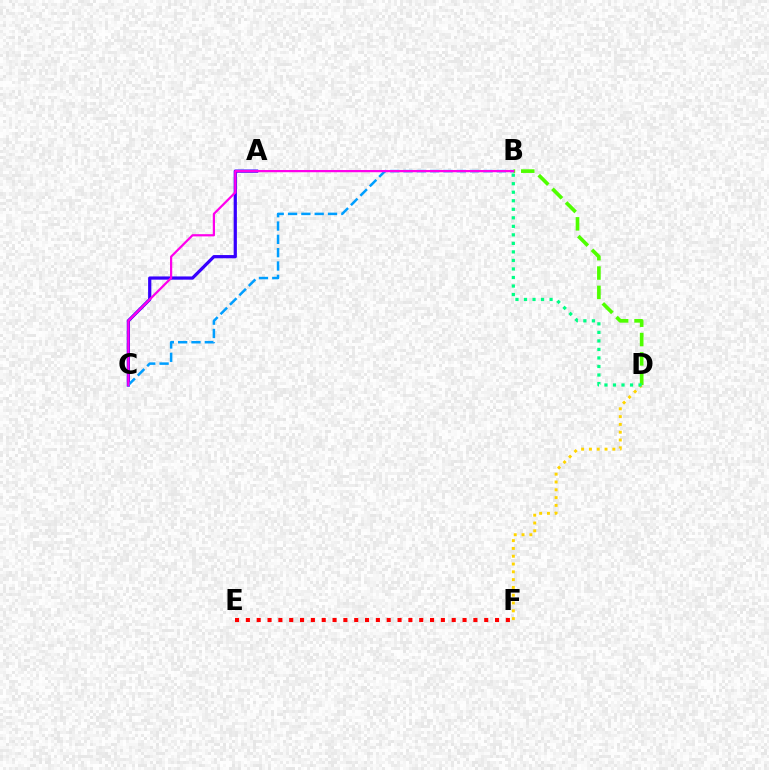{('B', 'D'): [{'color': '#4fff00', 'line_style': 'dashed', 'thickness': 2.63}, {'color': '#00ff86', 'line_style': 'dotted', 'thickness': 2.32}], ('D', 'F'): [{'color': '#ffd500', 'line_style': 'dotted', 'thickness': 2.12}], ('E', 'F'): [{'color': '#ff0000', 'line_style': 'dotted', 'thickness': 2.94}], ('A', 'C'): [{'color': '#3700ff', 'line_style': 'solid', 'thickness': 2.32}], ('B', 'C'): [{'color': '#009eff', 'line_style': 'dashed', 'thickness': 1.81}, {'color': '#ff00ed', 'line_style': 'solid', 'thickness': 1.6}]}